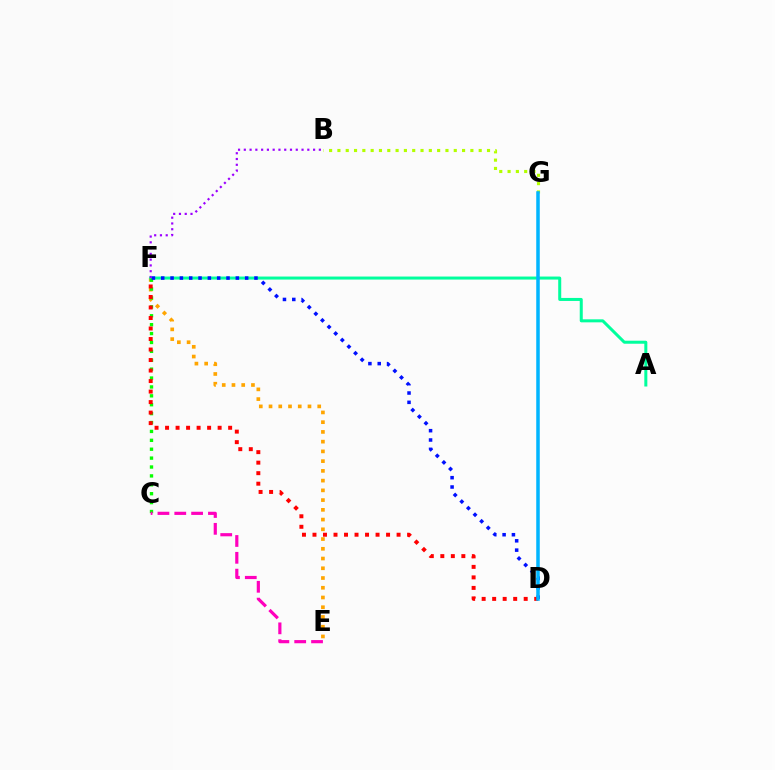{('E', 'F'): [{'color': '#ffa500', 'line_style': 'dotted', 'thickness': 2.65}], ('A', 'F'): [{'color': '#00ff9d', 'line_style': 'solid', 'thickness': 2.17}], ('C', 'F'): [{'color': '#08ff00', 'line_style': 'dotted', 'thickness': 2.42}], ('D', 'F'): [{'color': '#0010ff', 'line_style': 'dotted', 'thickness': 2.53}, {'color': '#ff0000', 'line_style': 'dotted', 'thickness': 2.86}], ('B', 'G'): [{'color': '#b3ff00', 'line_style': 'dotted', 'thickness': 2.26}], ('C', 'E'): [{'color': '#ff00bd', 'line_style': 'dashed', 'thickness': 2.29}], ('D', 'G'): [{'color': '#00b5ff', 'line_style': 'solid', 'thickness': 2.53}], ('B', 'F'): [{'color': '#9b00ff', 'line_style': 'dotted', 'thickness': 1.57}]}